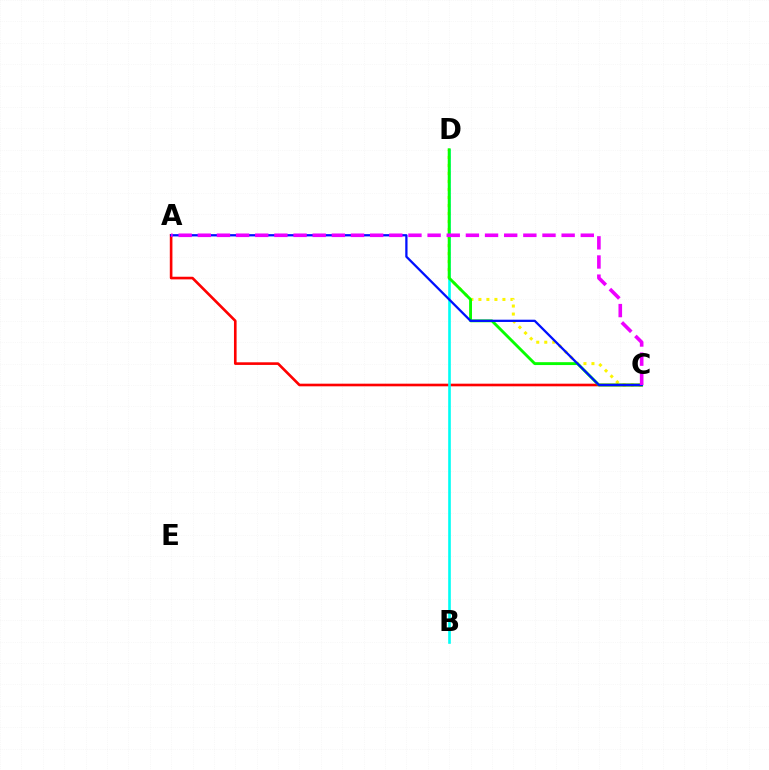{('C', 'D'): [{'color': '#fcf500', 'line_style': 'dotted', 'thickness': 2.18}, {'color': '#08ff00', 'line_style': 'solid', 'thickness': 2.07}], ('A', 'C'): [{'color': '#ff0000', 'line_style': 'solid', 'thickness': 1.89}, {'color': '#0010ff', 'line_style': 'solid', 'thickness': 1.64}, {'color': '#ee00ff', 'line_style': 'dashed', 'thickness': 2.6}], ('B', 'D'): [{'color': '#00fff6', 'line_style': 'solid', 'thickness': 1.9}]}